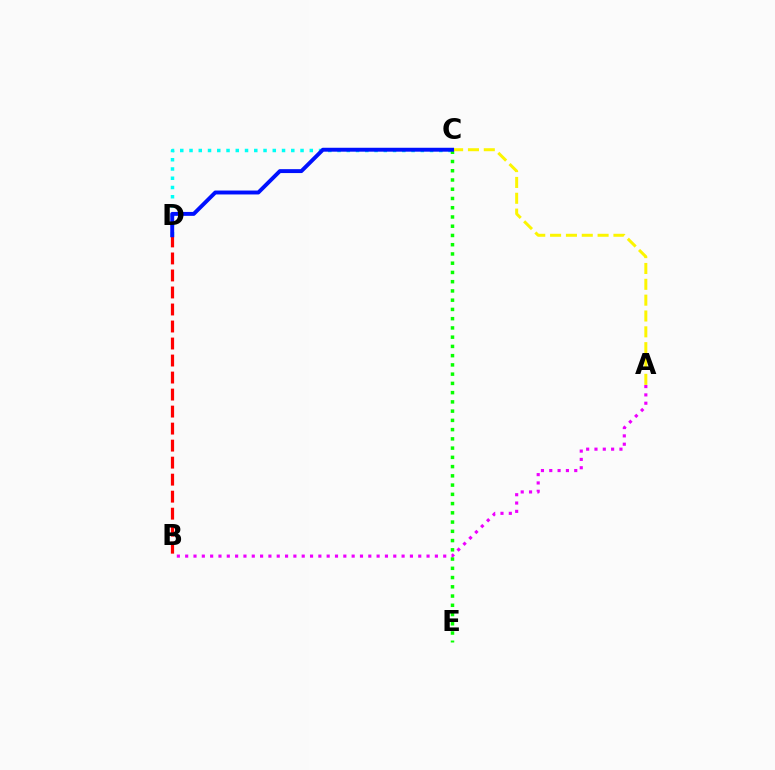{('C', 'D'): [{'color': '#00fff6', 'line_style': 'dotted', 'thickness': 2.51}, {'color': '#0010ff', 'line_style': 'solid', 'thickness': 2.82}], ('A', 'B'): [{'color': '#ee00ff', 'line_style': 'dotted', 'thickness': 2.26}], ('C', 'E'): [{'color': '#08ff00', 'line_style': 'dotted', 'thickness': 2.51}], ('B', 'D'): [{'color': '#ff0000', 'line_style': 'dashed', 'thickness': 2.31}], ('A', 'C'): [{'color': '#fcf500', 'line_style': 'dashed', 'thickness': 2.15}]}